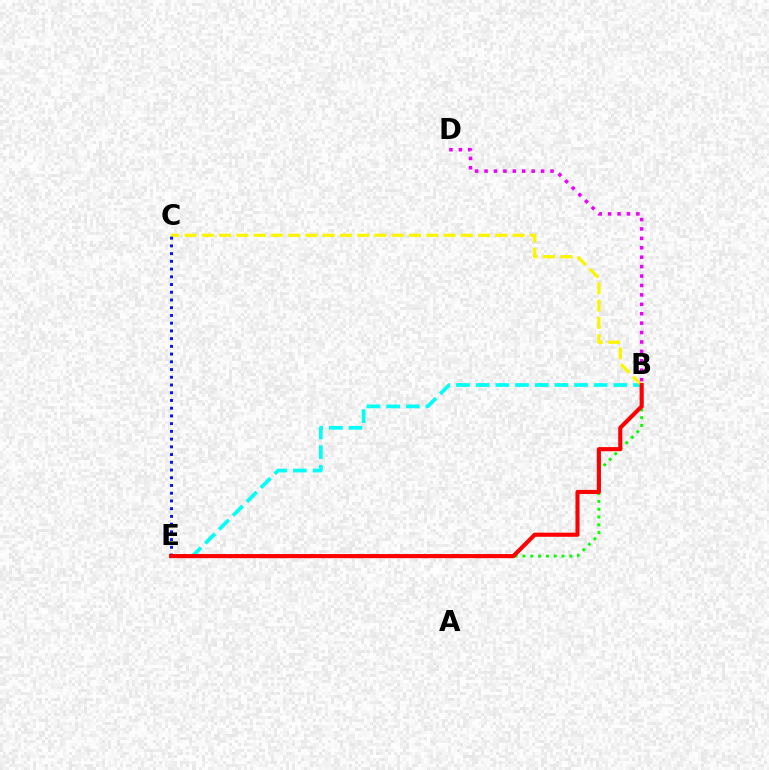{('B', 'E'): [{'color': '#08ff00', 'line_style': 'dotted', 'thickness': 2.12}, {'color': '#00fff6', 'line_style': 'dashed', 'thickness': 2.67}, {'color': '#ff0000', 'line_style': 'solid', 'thickness': 2.97}], ('B', 'C'): [{'color': '#fcf500', 'line_style': 'dashed', 'thickness': 2.35}], ('B', 'D'): [{'color': '#ee00ff', 'line_style': 'dotted', 'thickness': 2.56}], ('C', 'E'): [{'color': '#0010ff', 'line_style': 'dotted', 'thickness': 2.1}]}